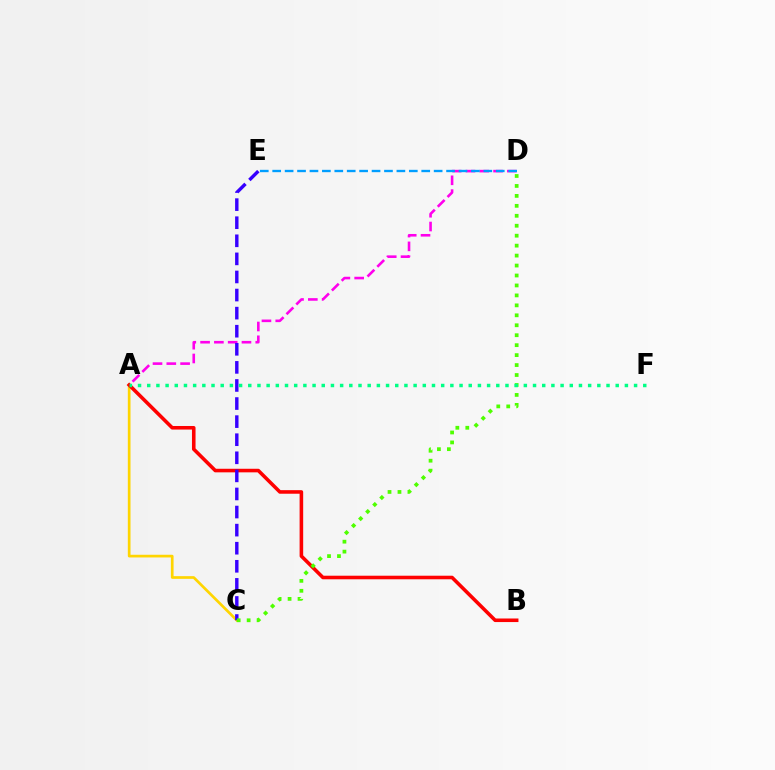{('A', 'C'): [{'color': '#ffd500', 'line_style': 'solid', 'thickness': 1.94}], ('A', 'D'): [{'color': '#ff00ed', 'line_style': 'dashed', 'thickness': 1.87}], ('A', 'B'): [{'color': '#ff0000', 'line_style': 'solid', 'thickness': 2.57}], ('C', 'E'): [{'color': '#3700ff', 'line_style': 'dashed', 'thickness': 2.46}], ('C', 'D'): [{'color': '#4fff00', 'line_style': 'dotted', 'thickness': 2.7}], ('A', 'F'): [{'color': '#00ff86', 'line_style': 'dotted', 'thickness': 2.5}], ('D', 'E'): [{'color': '#009eff', 'line_style': 'dashed', 'thickness': 1.69}]}